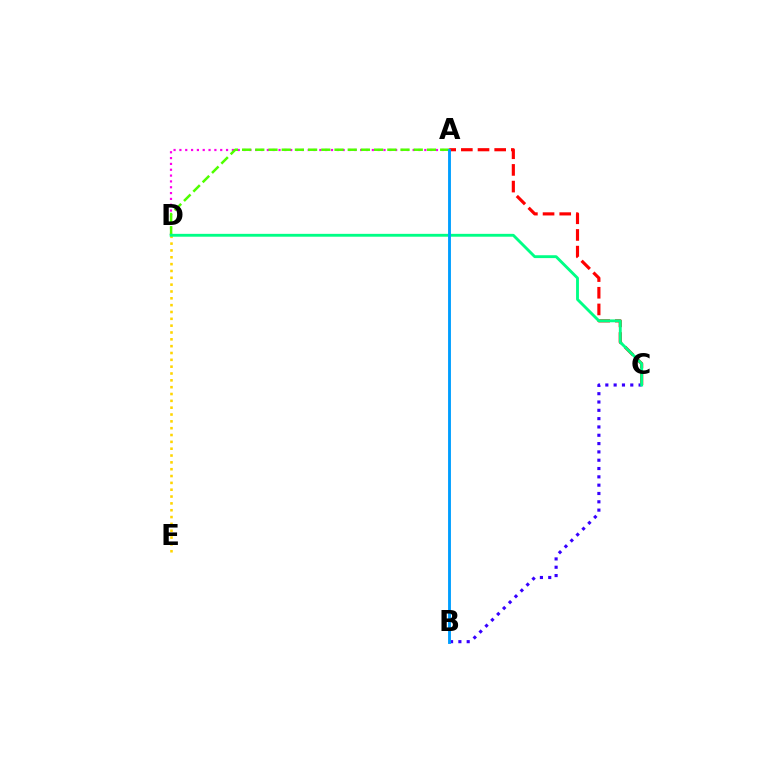{('A', 'C'): [{'color': '#ff0000', 'line_style': 'dashed', 'thickness': 2.26}], ('B', 'C'): [{'color': '#3700ff', 'line_style': 'dotted', 'thickness': 2.26}], ('A', 'D'): [{'color': '#ff00ed', 'line_style': 'dotted', 'thickness': 1.58}, {'color': '#4fff00', 'line_style': 'dashed', 'thickness': 1.79}], ('D', 'E'): [{'color': '#ffd500', 'line_style': 'dotted', 'thickness': 1.86}], ('C', 'D'): [{'color': '#00ff86', 'line_style': 'solid', 'thickness': 2.06}], ('A', 'B'): [{'color': '#009eff', 'line_style': 'solid', 'thickness': 2.07}]}